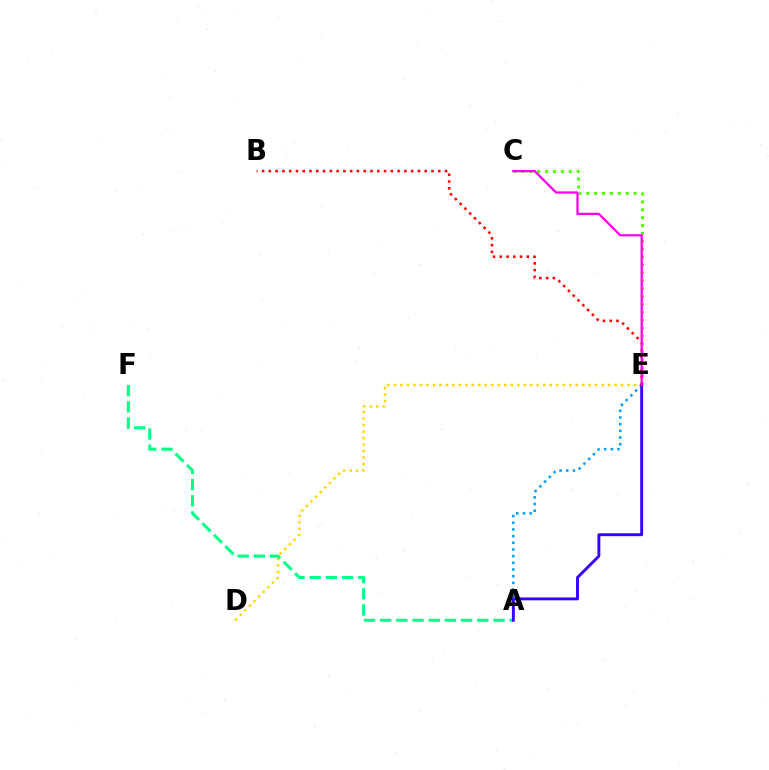{('A', 'E'): [{'color': '#009eff', 'line_style': 'dotted', 'thickness': 1.82}, {'color': '#3700ff', 'line_style': 'solid', 'thickness': 2.08}], ('C', 'E'): [{'color': '#4fff00', 'line_style': 'dotted', 'thickness': 2.15}, {'color': '#ff00ed', 'line_style': 'solid', 'thickness': 1.63}], ('D', 'E'): [{'color': '#ffd500', 'line_style': 'dotted', 'thickness': 1.76}], ('A', 'F'): [{'color': '#00ff86', 'line_style': 'dashed', 'thickness': 2.2}], ('B', 'E'): [{'color': '#ff0000', 'line_style': 'dotted', 'thickness': 1.84}]}